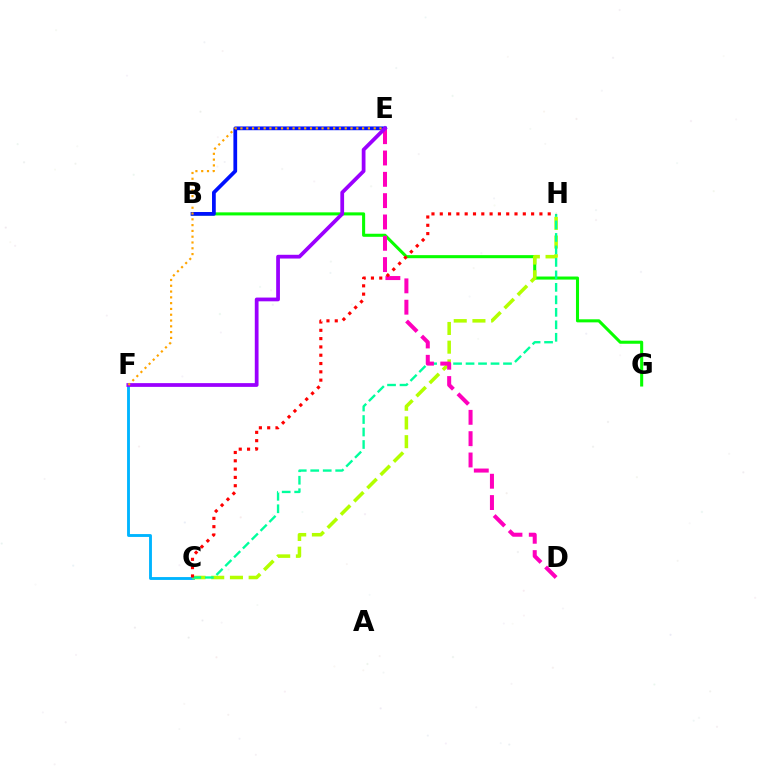{('C', 'F'): [{'color': '#00b5ff', 'line_style': 'solid', 'thickness': 2.06}], ('B', 'G'): [{'color': '#08ff00', 'line_style': 'solid', 'thickness': 2.21}], ('C', 'H'): [{'color': '#b3ff00', 'line_style': 'dashed', 'thickness': 2.54}, {'color': '#00ff9d', 'line_style': 'dashed', 'thickness': 1.7}, {'color': '#ff0000', 'line_style': 'dotted', 'thickness': 2.26}], ('B', 'E'): [{'color': '#0010ff', 'line_style': 'solid', 'thickness': 2.69}], ('D', 'E'): [{'color': '#ff00bd', 'line_style': 'dashed', 'thickness': 2.9}], ('E', 'F'): [{'color': '#9b00ff', 'line_style': 'solid', 'thickness': 2.7}, {'color': '#ffa500', 'line_style': 'dotted', 'thickness': 1.57}]}